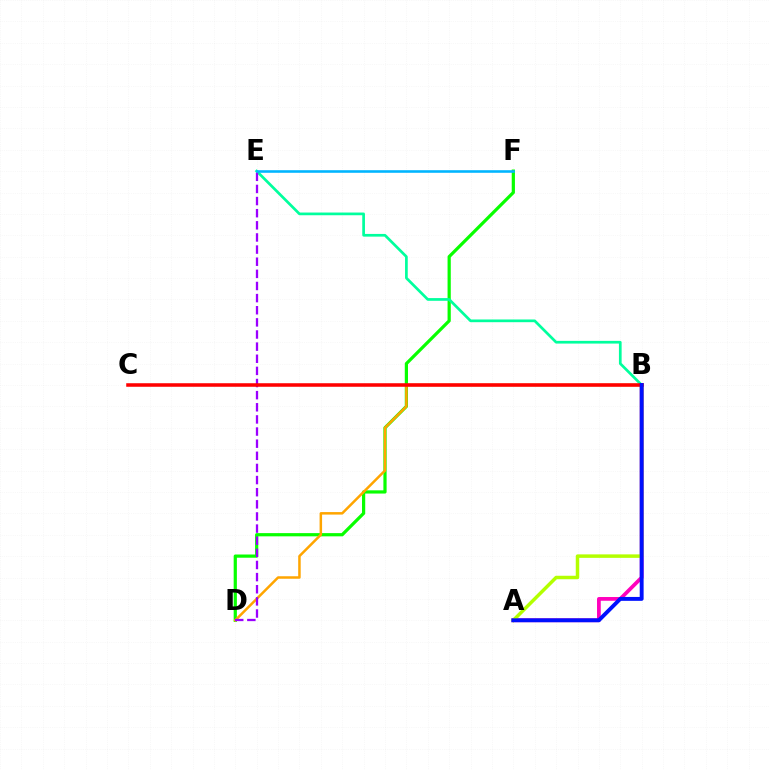{('A', 'B'): [{'color': '#ff00bd', 'line_style': 'solid', 'thickness': 2.69}, {'color': '#b3ff00', 'line_style': 'solid', 'thickness': 2.51}, {'color': '#0010ff', 'line_style': 'solid', 'thickness': 2.81}], ('D', 'F'): [{'color': '#08ff00', 'line_style': 'solid', 'thickness': 2.31}], ('B', 'E'): [{'color': '#00ff9d', 'line_style': 'solid', 'thickness': 1.95}], ('B', 'D'): [{'color': '#ffa500', 'line_style': 'solid', 'thickness': 1.8}], ('D', 'E'): [{'color': '#9b00ff', 'line_style': 'dashed', 'thickness': 1.65}], ('B', 'C'): [{'color': '#ff0000', 'line_style': 'solid', 'thickness': 2.55}], ('E', 'F'): [{'color': '#00b5ff', 'line_style': 'solid', 'thickness': 1.86}]}